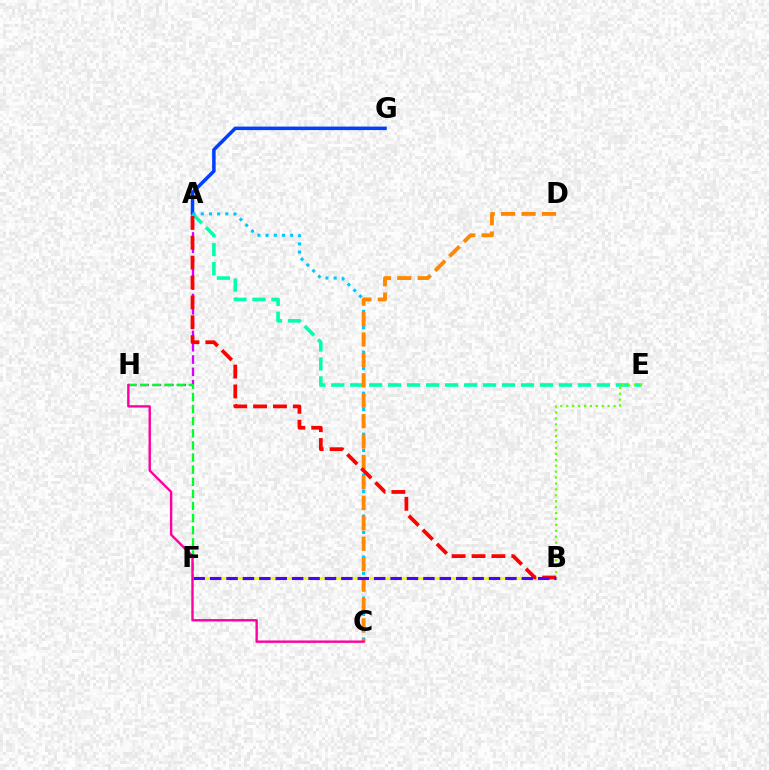{('A', 'H'): [{'color': '#d600ff', 'line_style': 'dashed', 'thickness': 1.67}], ('A', 'G'): [{'color': '#003fff', 'line_style': 'solid', 'thickness': 2.52}], ('A', 'E'): [{'color': '#00ffaf', 'line_style': 'dashed', 'thickness': 2.58}], ('A', 'C'): [{'color': '#00c7ff', 'line_style': 'dotted', 'thickness': 2.23}], ('B', 'E'): [{'color': '#66ff00', 'line_style': 'dotted', 'thickness': 1.61}], ('B', 'F'): [{'color': '#eeff00', 'line_style': 'solid', 'thickness': 2.21}, {'color': '#4f00ff', 'line_style': 'dashed', 'thickness': 2.23}], ('C', 'D'): [{'color': '#ff8800', 'line_style': 'dashed', 'thickness': 2.77}], ('A', 'B'): [{'color': '#ff0000', 'line_style': 'dashed', 'thickness': 2.7}], ('F', 'H'): [{'color': '#00ff27', 'line_style': 'dashed', 'thickness': 1.65}], ('C', 'H'): [{'color': '#ff00a0', 'line_style': 'solid', 'thickness': 1.73}]}